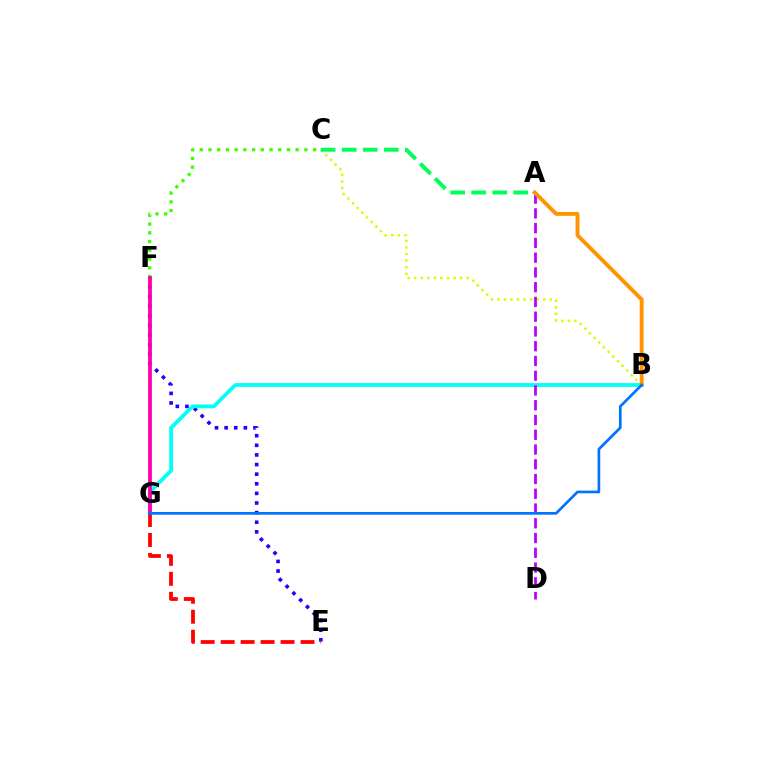{('C', 'F'): [{'color': '#3dff00', 'line_style': 'dotted', 'thickness': 2.37}], ('E', 'F'): [{'color': '#2500ff', 'line_style': 'dotted', 'thickness': 2.61}], ('B', 'G'): [{'color': '#00fff6', 'line_style': 'solid', 'thickness': 2.72}, {'color': '#0074ff', 'line_style': 'solid', 'thickness': 1.94}], ('B', 'C'): [{'color': '#d1ff00', 'line_style': 'dotted', 'thickness': 1.78}], ('E', 'G'): [{'color': '#ff0000', 'line_style': 'dashed', 'thickness': 2.71}], ('A', 'D'): [{'color': '#b900ff', 'line_style': 'dashed', 'thickness': 2.0}], ('F', 'G'): [{'color': '#ff00ac', 'line_style': 'solid', 'thickness': 2.73}], ('A', 'B'): [{'color': '#ff9400', 'line_style': 'solid', 'thickness': 2.81}], ('A', 'C'): [{'color': '#00ff5c', 'line_style': 'dashed', 'thickness': 2.86}]}